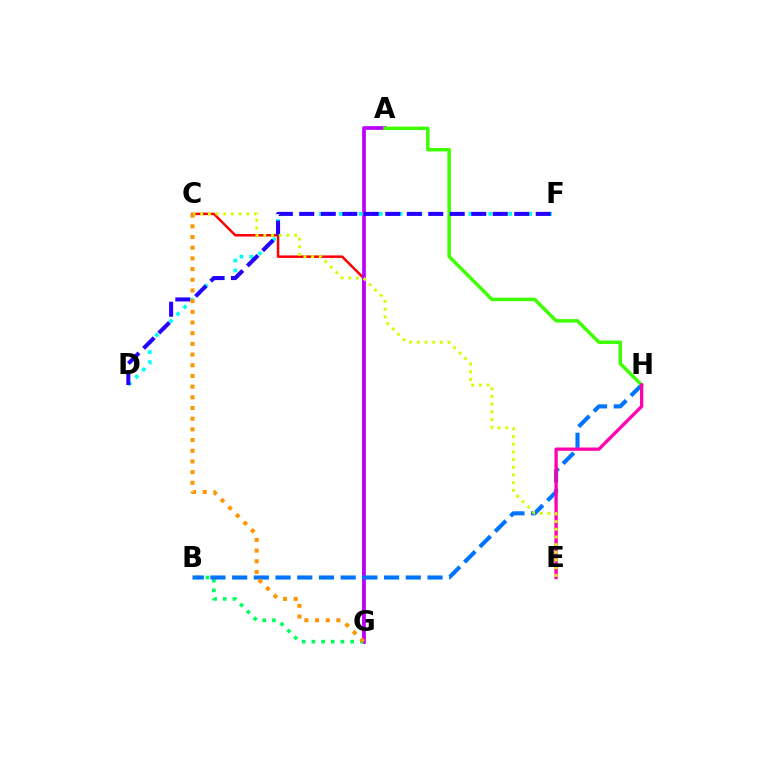{('C', 'G'): [{'color': '#ff0000', 'line_style': 'solid', 'thickness': 1.8}, {'color': '#ff9400', 'line_style': 'dotted', 'thickness': 2.9}], ('A', 'G'): [{'color': '#b900ff', 'line_style': 'solid', 'thickness': 2.67}], ('B', 'G'): [{'color': '#00ff5c', 'line_style': 'dotted', 'thickness': 2.63}], ('D', 'F'): [{'color': '#00fff6', 'line_style': 'dotted', 'thickness': 2.71}, {'color': '#2500ff', 'line_style': 'dashed', 'thickness': 2.92}], ('B', 'H'): [{'color': '#0074ff', 'line_style': 'dashed', 'thickness': 2.95}], ('A', 'H'): [{'color': '#3dff00', 'line_style': 'solid', 'thickness': 2.5}], ('E', 'H'): [{'color': '#ff00ac', 'line_style': 'solid', 'thickness': 2.38}], ('C', 'E'): [{'color': '#d1ff00', 'line_style': 'dotted', 'thickness': 2.09}]}